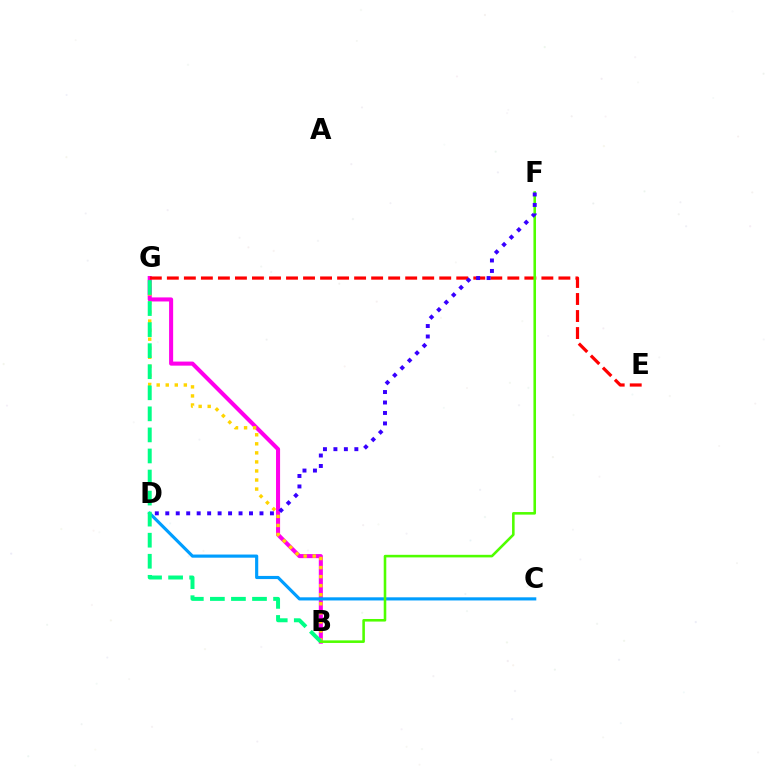{('B', 'G'): [{'color': '#ff00ed', 'line_style': 'solid', 'thickness': 2.92}, {'color': '#ffd500', 'line_style': 'dotted', 'thickness': 2.46}, {'color': '#00ff86', 'line_style': 'dashed', 'thickness': 2.86}], ('C', 'D'): [{'color': '#009eff', 'line_style': 'solid', 'thickness': 2.27}], ('E', 'G'): [{'color': '#ff0000', 'line_style': 'dashed', 'thickness': 2.31}], ('B', 'F'): [{'color': '#4fff00', 'line_style': 'solid', 'thickness': 1.85}], ('D', 'F'): [{'color': '#3700ff', 'line_style': 'dotted', 'thickness': 2.84}]}